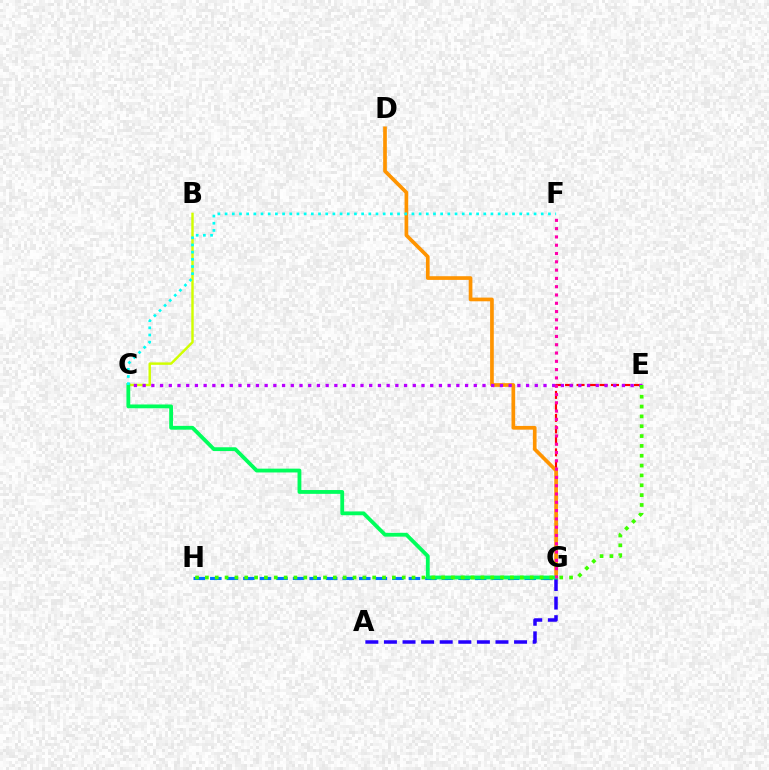{('E', 'G'): [{'color': '#ff0000', 'line_style': 'dashed', 'thickness': 1.56}], ('G', 'H'): [{'color': '#0074ff', 'line_style': 'dashed', 'thickness': 2.25}], ('D', 'G'): [{'color': '#ff9400', 'line_style': 'solid', 'thickness': 2.65}], ('A', 'G'): [{'color': '#2500ff', 'line_style': 'dashed', 'thickness': 2.53}], ('B', 'C'): [{'color': '#d1ff00', 'line_style': 'solid', 'thickness': 1.76}], ('C', 'E'): [{'color': '#b900ff', 'line_style': 'dotted', 'thickness': 2.37}], ('C', 'G'): [{'color': '#00ff5c', 'line_style': 'solid', 'thickness': 2.75}], ('F', 'G'): [{'color': '#ff00ac', 'line_style': 'dotted', 'thickness': 2.25}], ('E', 'H'): [{'color': '#3dff00', 'line_style': 'dotted', 'thickness': 2.67}], ('C', 'F'): [{'color': '#00fff6', 'line_style': 'dotted', 'thickness': 1.95}]}